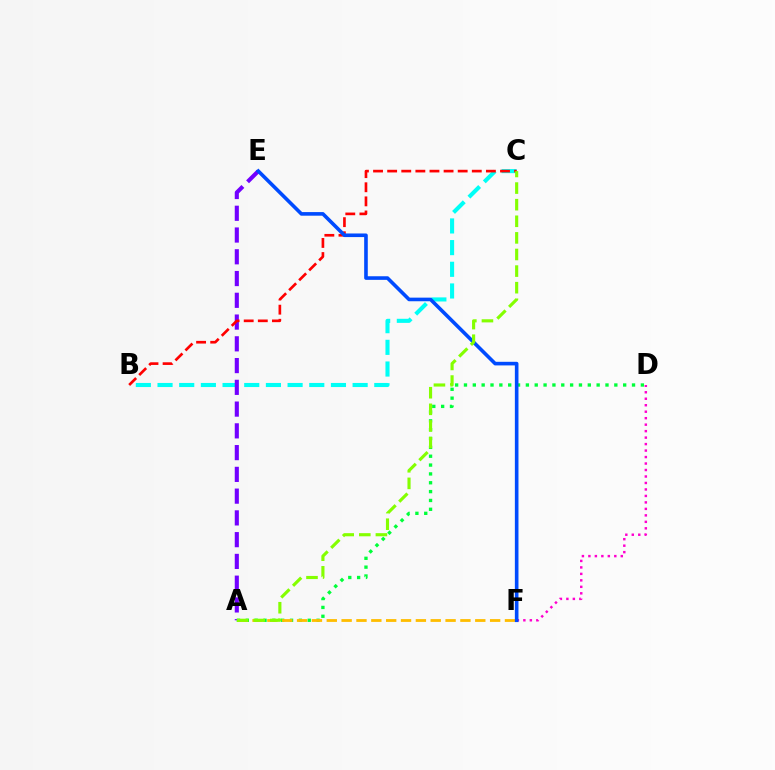{('B', 'C'): [{'color': '#00fff6', 'line_style': 'dashed', 'thickness': 2.94}, {'color': '#ff0000', 'line_style': 'dashed', 'thickness': 1.92}], ('A', 'D'): [{'color': '#00ff39', 'line_style': 'dotted', 'thickness': 2.4}], ('A', 'F'): [{'color': '#ffbd00', 'line_style': 'dashed', 'thickness': 2.02}], ('D', 'F'): [{'color': '#ff00cf', 'line_style': 'dotted', 'thickness': 1.76}], ('A', 'E'): [{'color': '#7200ff', 'line_style': 'dashed', 'thickness': 2.96}], ('E', 'F'): [{'color': '#004bff', 'line_style': 'solid', 'thickness': 2.6}], ('A', 'C'): [{'color': '#84ff00', 'line_style': 'dashed', 'thickness': 2.26}]}